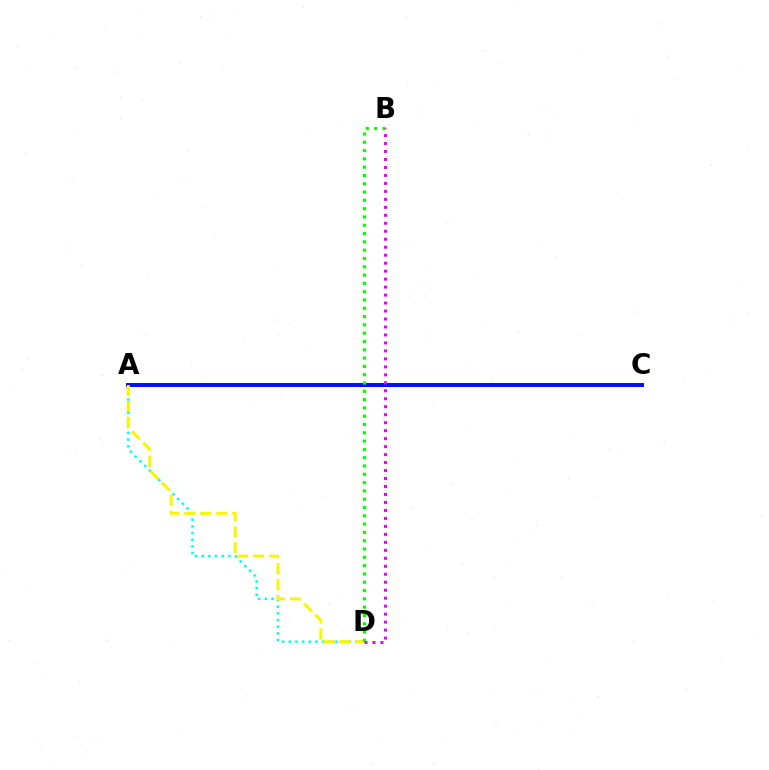{('A', 'D'): [{'color': '#00fff6', 'line_style': 'dotted', 'thickness': 1.81}, {'color': '#fcf500', 'line_style': 'dashed', 'thickness': 2.16}], ('A', 'C'): [{'color': '#ff0000', 'line_style': 'solid', 'thickness': 2.12}, {'color': '#0010ff', 'line_style': 'solid', 'thickness': 2.85}], ('B', 'D'): [{'color': '#08ff00', 'line_style': 'dotted', 'thickness': 2.26}, {'color': '#ee00ff', 'line_style': 'dotted', 'thickness': 2.17}]}